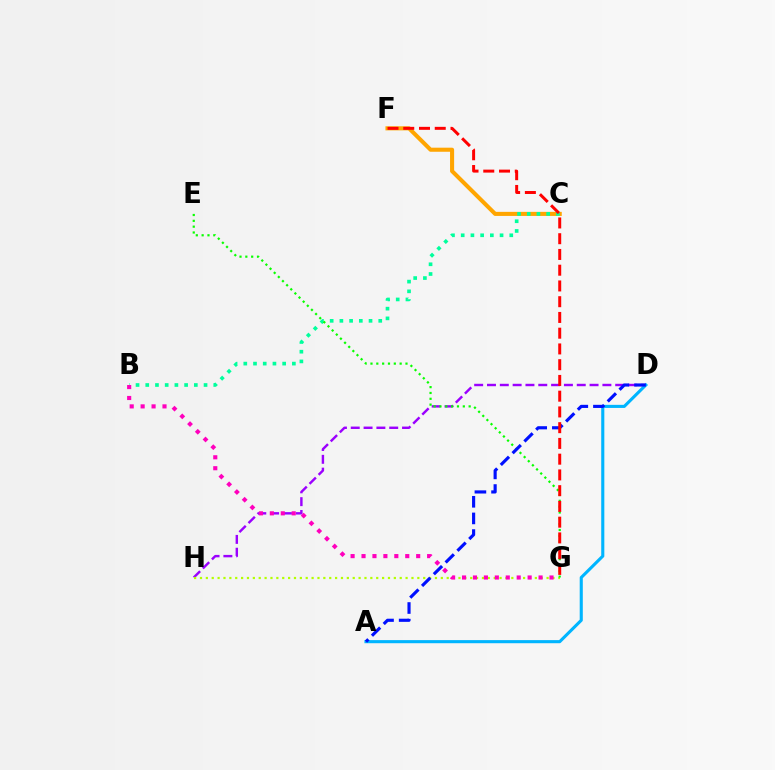{('D', 'H'): [{'color': '#9b00ff', 'line_style': 'dashed', 'thickness': 1.74}], ('A', 'D'): [{'color': '#00b5ff', 'line_style': 'solid', 'thickness': 2.23}, {'color': '#0010ff', 'line_style': 'dashed', 'thickness': 2.26}], ('C', 'F'): [{'color': '#ffa500', 'line_style': 'solid', 'thickness': 2.93}], ('B', 'C'): [{'color': '#00ff9d', 'line_style': 'dotted', 'thickness': 2.64}], ('G', 'H'): [{'color': '#b3ff00', 'line_style': 'dotted', 'thickness': 1.6}], ('B', 'G'): [{'color': '#ff00bd', 'line_style': 'dotted', 'thickness': 2.97}], ('E', 'G'): [{'color': '#08ff00', 'line_style': 'dotted', 'thickness': 1.59}], ('F', 'G'): [{'color': '#ff0000', 'line_style': 'dashed', 'thickness': 2.14}]}